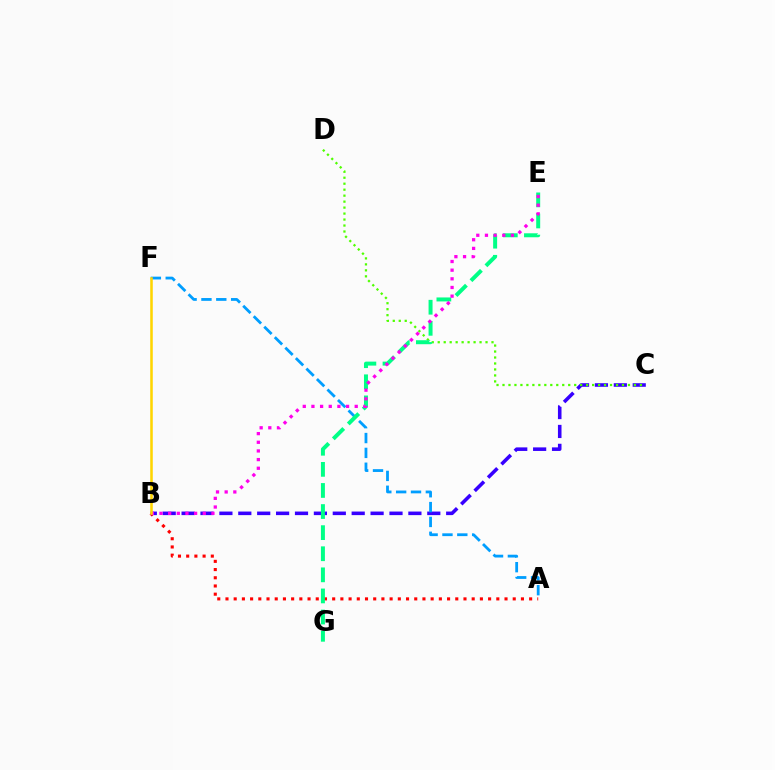{('A', 'B'): [{'color': '#ff0000', 'line_style': 'dotted', 'thickness': 2.23}], ('B', 'C'): [{'color': '#3700ff', 'line_style': 'dashed', 'thickness': 2.57}], ('C', 'D'): [{'color': '#4fff00', 'line_style': 'dotted', 'thickness': 1.62}], ('A', 'F'): [{'color': '#009eff', 'line_style': 'dashed', 'thickness': 2.02}], ('E', 'G'): [{'color': '#00ff86', 'line_style': 'dashed', 'thickness': 2.87}], ('B', 'E'): [{'color': '#ff00ed', 'line_style': 'dotted', 'thickness': 2.35}], ('B', 'F'): [{'color': '#ffd500', 'line_style': 'solid', 'thickness': 1.84}]}